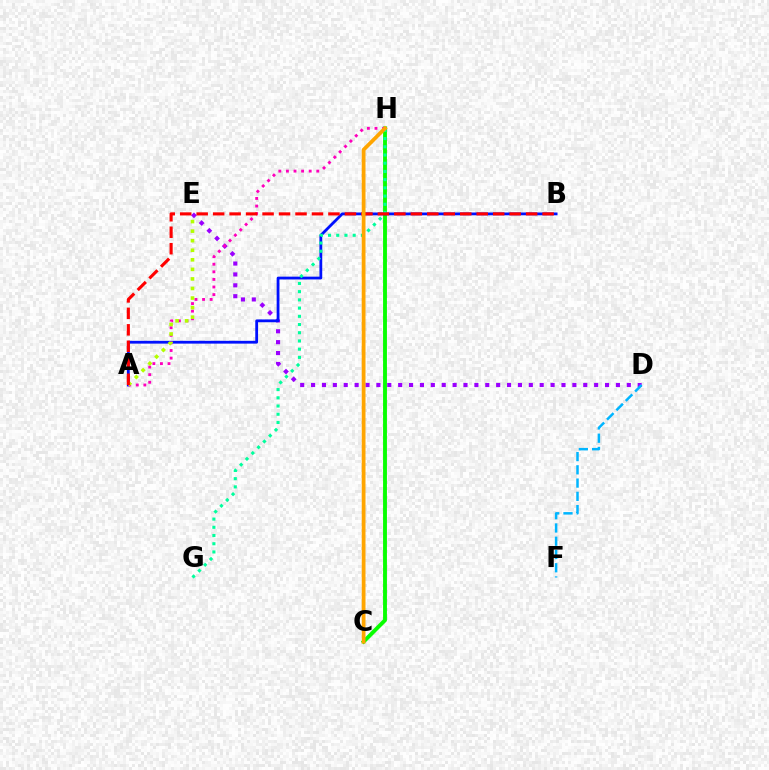{('D', 'E'): [{'color': '#9b00ff', 'line_style': 'dotted', 'thickness': 2.96}], ('C', 'H'): [{'color': '#08ff00', 'line_style': 'solid', 'thickness': 2.78}, {'color': '#ffa500', 'line_style': 'solid', 'thickness': 2.71}], ('A', 'B'): [{'color': '#0010ff', 'line_style': 'solid', 'thickness': 2.01}, {'color': '#ff0000', 'line_style': 'dashed', 'thickness': 2.24}], ('G', 'H'): [{'color': '#00ff9d', 'line_style': 'dotted', 'thickness': 2.23}], ('A', 'H'): [{'color': '#ff00bd', 'line_style': 'dotted', 'thickness': 2.06}], ('A', 'E'): [{'color': '#b3ff00', 'line_style': 'dotted', 'thickness': 2.6}], ('D', 'F'): [{'color': '#00b5ff', 'line_style': 'dashed', 'thickness': 1.8}]}